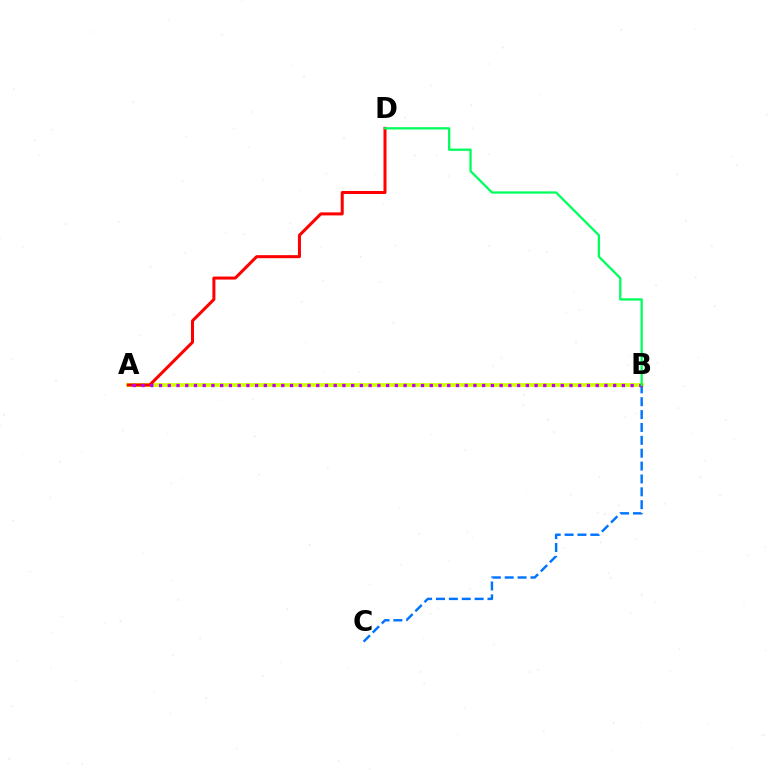{('A', 'B'): [{'color': '#d1ff00', 'line_style': 'solid', 'thickness': 2.71}, {'color': '#b900ff', 'line_style': 'dotted', 'thickness': 2.37}], ('A', 'D'): [{'color': '#ff0000', 'line_style': 'solid', 'thickness': 2.18}], ('B', 'C'): [{'color': '#0074ff', 'line_style': 'dashed', 'thickness': 1.75}], ('B', 'D'): [{'color': '#00ff5c', 'line_style': 'solid', 'thickness': 1.64}]}